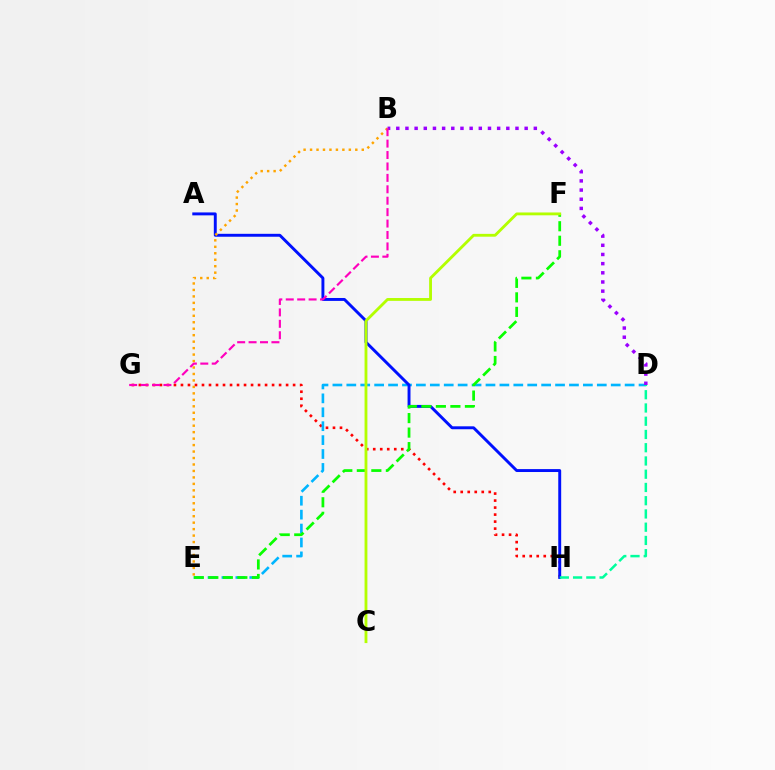{('G', 'H'): [{'color': '#ff0000', 'line_style': 'dotted', 'thickness': 1.9}], ('D', 'E'): [{'color': '#00b5ff', 'line_style': 'dashed', 'thickness': 1.89}], ('A', 'H'): [{'color': '#0010ff', 'line_style': 'solid', 'thickness': 2.11}], ('E', 'F'): [{'color': '#08ff00', 'line_style': 'dashed', 'thickness': 1.97}], ('D', 'H'): [{'color': '#00ff9d', 'line_style': 'dashed', 'thickness': 1.8}], ('C', 'F'): [{'color': '#b3ff00', 'line_style': 'solid', 'thickness': 2.04}], ('B', 'D'): [{'color': '#9b00ff', 'line_style': 'dotted', 'thickness': 2.49}], ('B', 'E'): [{'color': '#ffa500', 'line_style': 'dotted', 'thickness': 1.76}], ('B', 'G'): [{'color': '#ff00bd', 'line_style': 'dashed', 'thickness': 1.55}]}